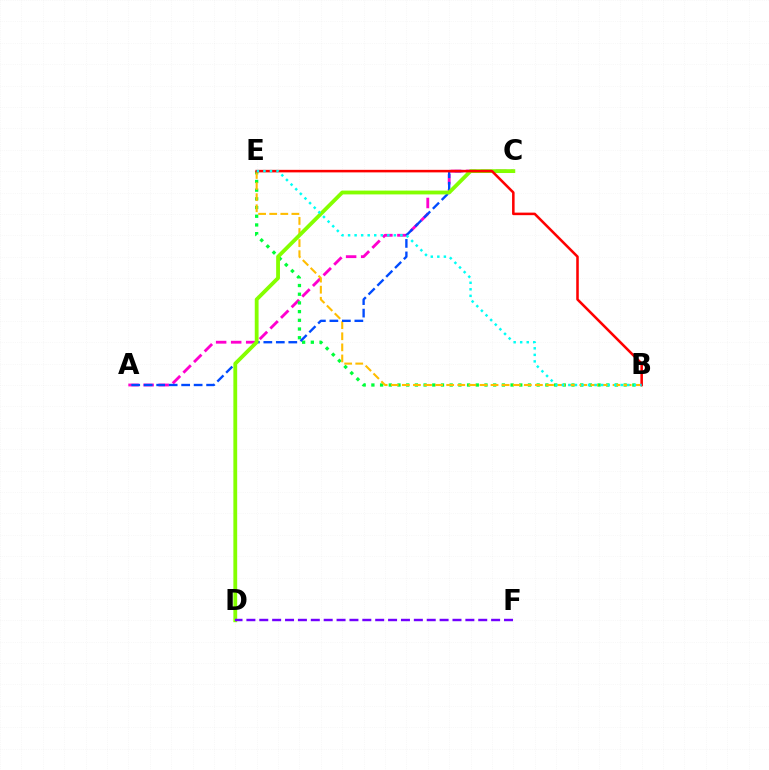{('A', 'C'): [{'color': '#ff00cf', 'line_style': 'dashed', 'thickness': 2.04}, {'color': '#004bff', 'line_style': 'dashed', 'thickness': 1.7}], ('B', 'E'): [{'color': '#00ff39', 'line_style': 'dotted', 'thickness': 2.36}, {'color': '#ffbd00', 'line_style': 'dashed', 'thickness': 1.51}, {'color': '#ff0000', 'line_style': 'solid', 'thickness': 1.83}, {'color': '#00fff6', 'line_style': 'dotted', 'thickness': 1.78}], ('C', 'D'): [{'color': '#84ff00', 'line_style': 'solid', 'thickness': 2.74}], ('D', 'F'): [{'color': '#7200ff', 'line_style': 'dashed', 'thickness': 1.75}]}